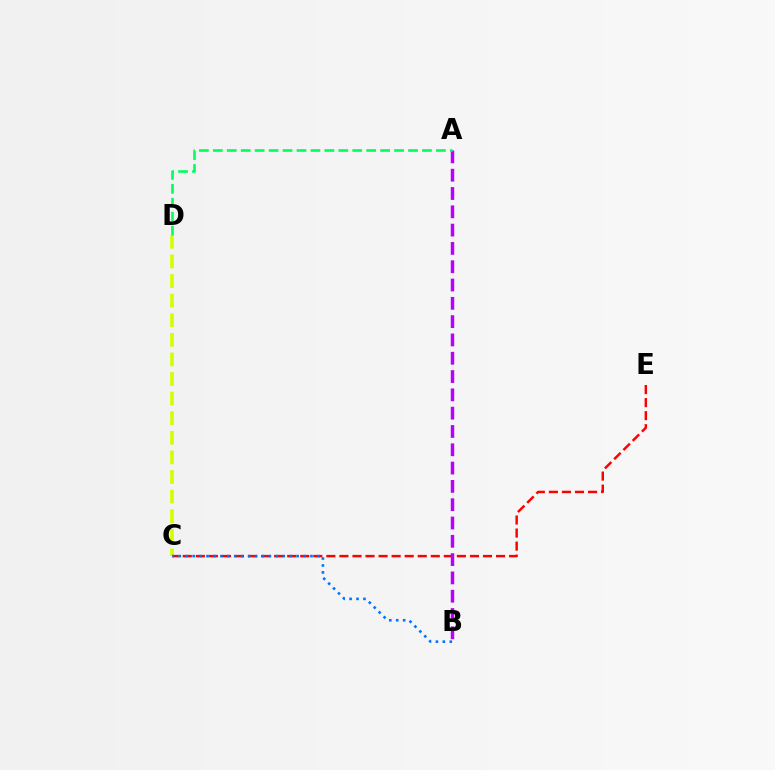{('C', 'D'): [{'color': '#d1ff00', 'line_style': 'dashed', 'thickness': 2.66}], ('C', 'E'): [{'color': '#ff0000', 'line_style': 'dashed', 'thickness': 1.77}], ('A', 'B'): [{'color': '#b900ff', 'line_style': 'dashed', 'thickness': 2.49}], ('A', 'D'): [{'color': '#00ff5c', 'line_style': 'dashed', 'thickness': 1.89}], ('B', 'C'): [{'color': '#0074ff', 'line_style': 'dotted', 'thickness': 1.88}]}